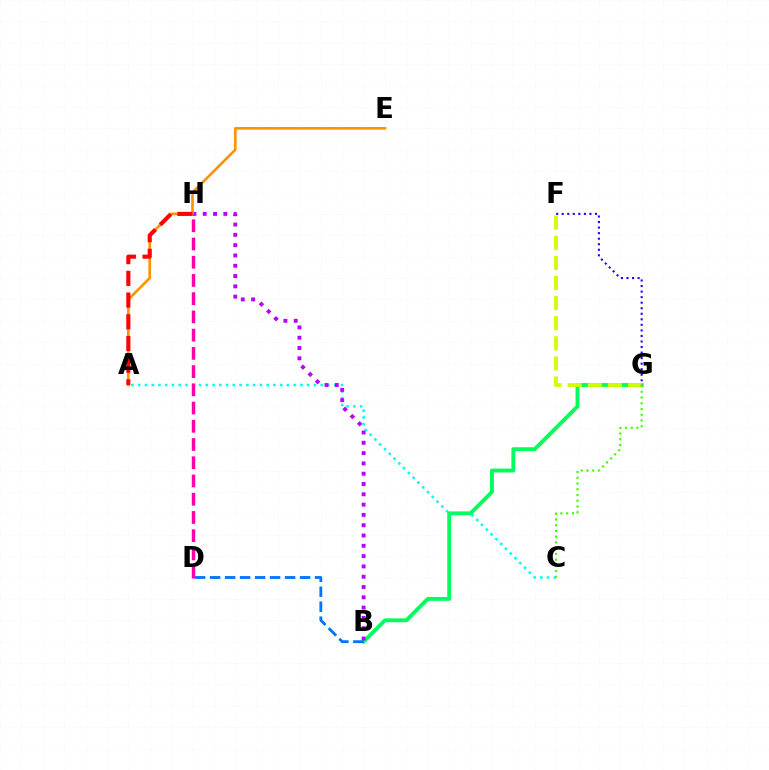{('A', 'C'): [{'color': '#00fff6', 'line_style': 'dotted', 'thickness': 1.84}], ('B', 'G'): [{'color': '#00ff5c', 'line_style': 'solid', 'thickness': 2.79}], ('F', 'G'): [{'color': '#d1ff00', 'line_style': 'dashed', 'thickness': 2.73}, {'color': '#2500ff', 'line_style': 'dotted', 'thickness': 1.51}], ('B', 'H'): [{'color': '#b900ff', 'line_style': 'dotted', 'thickness': 2.8}], ('A', 'E'): [{'color': '#ff9400', 'line_style': 'solid', 'thickness': 1.93}], ('B', 'D'): [{'color': '#0074ff', 'line_style': 'dashed', 'thickness': 2.04}], ('D', 'H'): [{'color': '#ff00ac', 'line_style': 'dashed', 'thickness': 2.48}], ('C', 'G'): [{'color': '#3dff00', 'line_style': 'dotted', 'thickness': 1.56}], ('A', 'H'): [{'color': '#ff0000', 'line_style': 'dashed', 'thickness': 2.95}]}